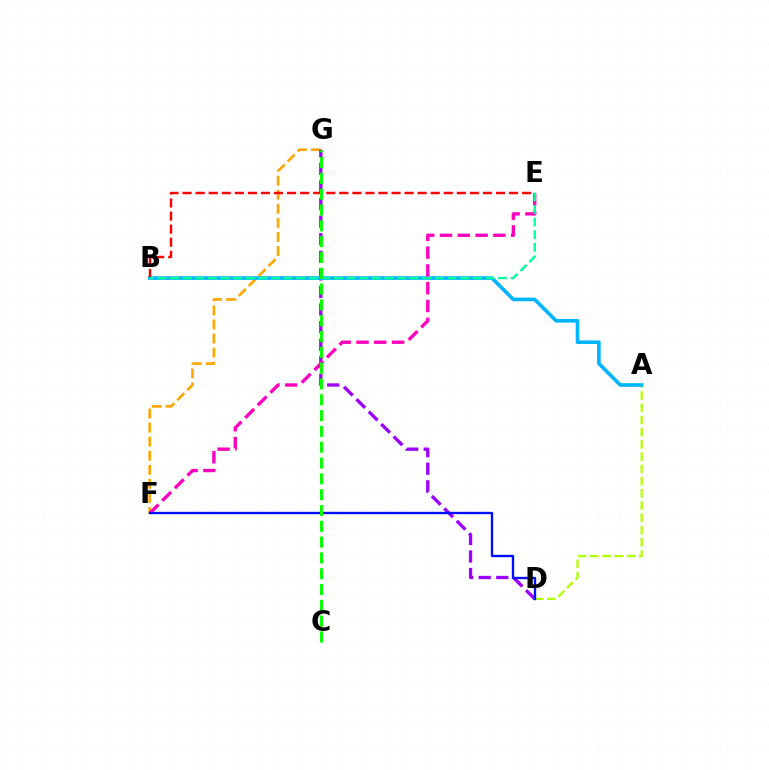{('A', 'D'): [{'color': '#b3ff00', 'line_style': 'dashed', 'thickness': 1.66}], ('F', 'G'): [{'color': '#ffa500', 'line_style': 'dashed', 'thickness': 1.91}], ('D', 'G'): [{'color': '#9b00ff', 'line_style': 'dashed', 'thickness': 2.39}], ('A', 'B'): [{'color': '#00b5ff', 'line_style': 'solid', 'thickness': 2.61}], ('B', 'E'): [{'color': '#ff0000', 'line_style': 'dashed', 'thickness': 1.77}, {'color': '#00ff9d', 'line_style': 'dashed', 'thickness': 1.71}], ('E', 'F'): [{'color': '#ff00bd', 'line_style': 'dashed', 'thickness': 2.42}], ('D', 'F'): [{'color': '#0010ff', 'line_style': 'solid', 'thickness': 1.69}], ('C', 'G'): [{'color': '#08ff00', 'line_style': 'dashed', 'thickness': 2.15}]}